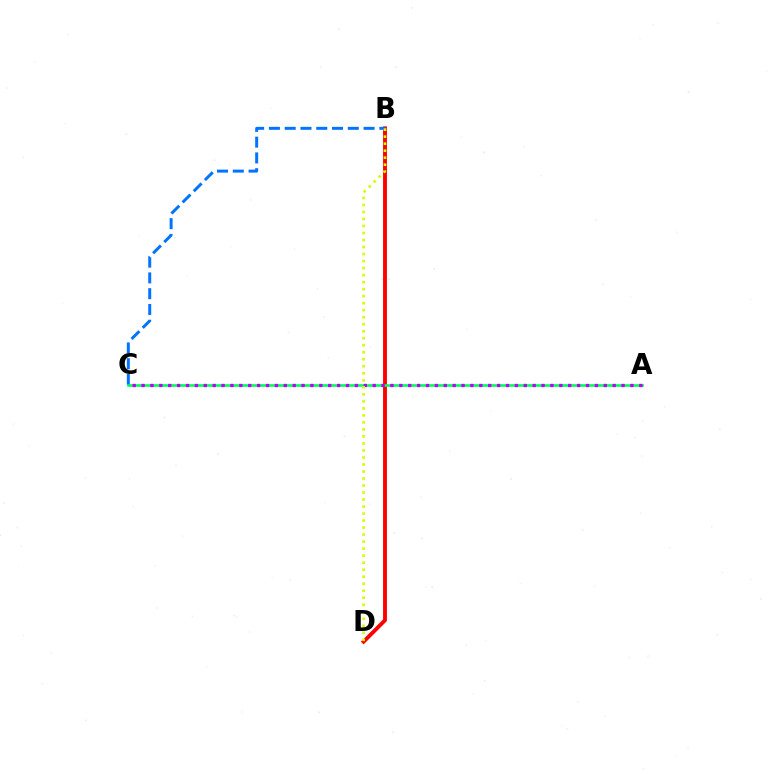{('B', 'D'): [{'color': '#ff0000', 'line_style': 'solid', 'thickness': 2.79}, {'color': '#d1ff00', 'line_style': 'dotted', 'thickness': 1.91}], ('B', 'C'): [{'color': '#0074ff', 'line_style': 'dashed', 'thickness': 2.14}], ('A', 'C'): [{'color': '#00ff5c', 'line_style': 'solid', 'thickness': 1.91}, {'color': '#b900ff', 'line_style': 'dotted', 'thickness': 2.41}]}